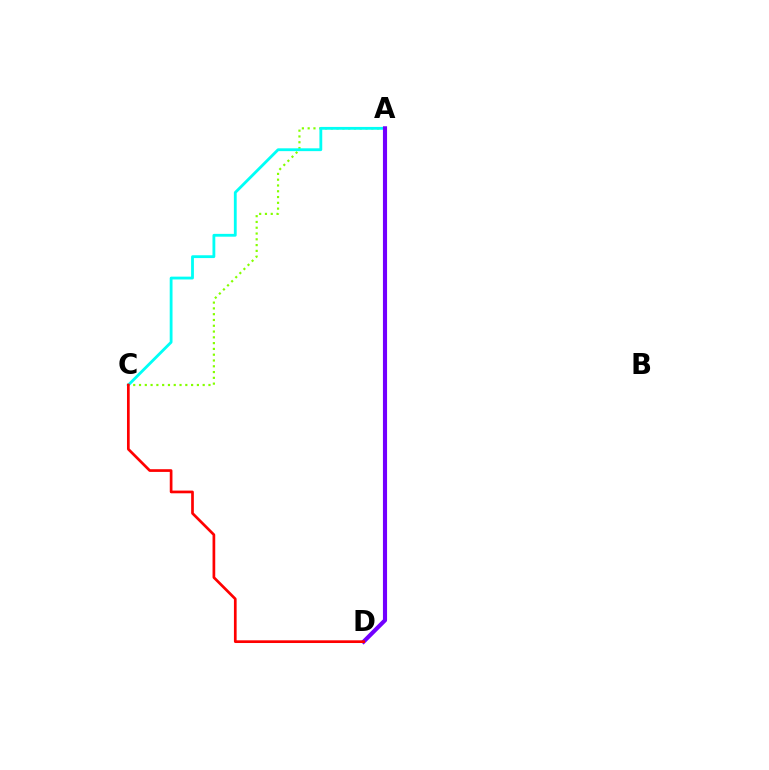{('A', 'C'): [{'color': '#84ff00', 'line_style': 'dotted', 'thickness': 1.57}, {'color': '#00fff6', 'line_style': 'solid', 'thickness': 2.03}], ('A', 'D'): [{'color': '#7200ff', 'line_style': 'solid', 'thickness': 2.97}], ('C', 'D'): [{'color': '#ff0000', 'line_style': 'solid', 'thickness': 1.94}]}